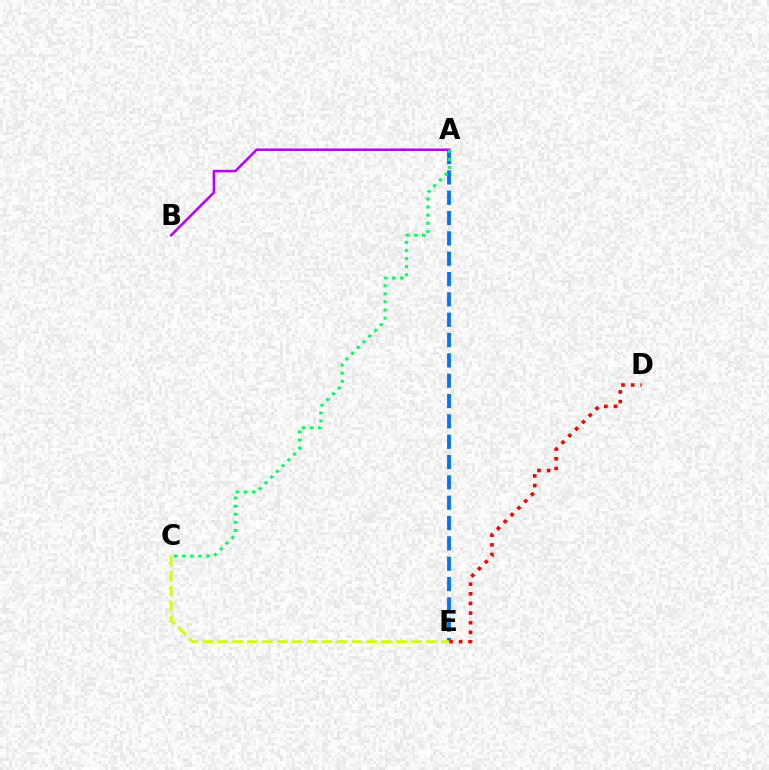{('A', 'E'): [{'color': '#0074ff', 'line_style': 'dashed', 'thickness': 2.76}], ('C', 'E'): [{'color': '#d1ff00', 'line_style': 'dashed', 'thickness': 2.03}], ('A', 'B'): [{'color': '#b900ff', 'line_style': 'solid', 'thickness': 1.82}], ('A', 'C'): [{'color': '#00ff5c', 'line_style': 'dotted', 'thickness': 2.2}], ('D', 'E'): [{'color': '#ff0000', 'line_style': 'dotted', 'thickness': 2.62}]}